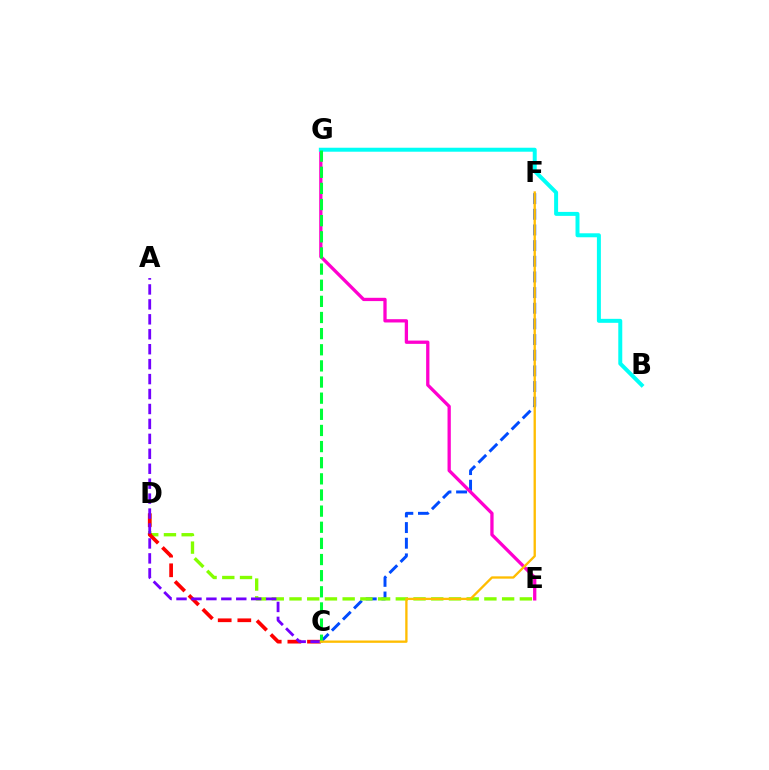{('C', 'F'): [{'color': '#004bff', 'line_style': 'dashed', 'thickness': 2.13}, {'color': '#ffbd00', 'line_style': 'solid', 'thickness': 1.67}], ('E', 'G'): [{'color': '#ff00cf', 'line_style': 'solid', 'thickness': 2.37}], ('D', 'E'): [{'color': '#84ff00', 'line_style': 'dashed', 'thickness': 2.41}], ('C', 'D'): [{'color': '#ff0000', 'line_style': 'dashed', 'thickness': 2.67}], ('B', 'G'): [{'color': '#00fff6', 'line_style': 'solid', 'thickness': 2.86}], ('A', 'C'): [{'color': '#7200ff', 'line_style': 'dashed', 'thickness': 2.03}], ('C', 'G'): [{'color': '#00ff39', 'line_style': 'dashed', 'thickness': 2.19}]}